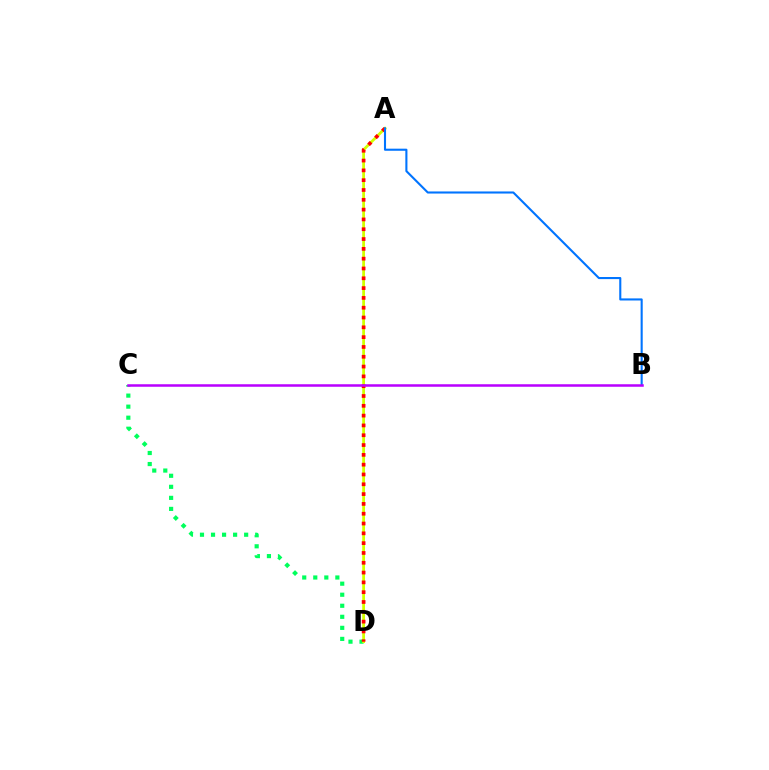{('C', 'D'): [{'color': '#00ff5c', 'line_style': 'dotted', 'thickness': 3.0}], ('A', 'D'): [{'color': '#d1ff00', 'line_style': 'solid', 'thickness': 2.0}, {'color': '#ff0000', 'line_style': 'dotted', 'thickness': 2.67}], ('A', 'B'): [{'color': '#0074ff', 'line_style': 'solid', 'thickness': 1.51}], ('B', 'C'): [{'color': '#b900ff', 'line_style': 'solid', 'thickness': 1.81}]}